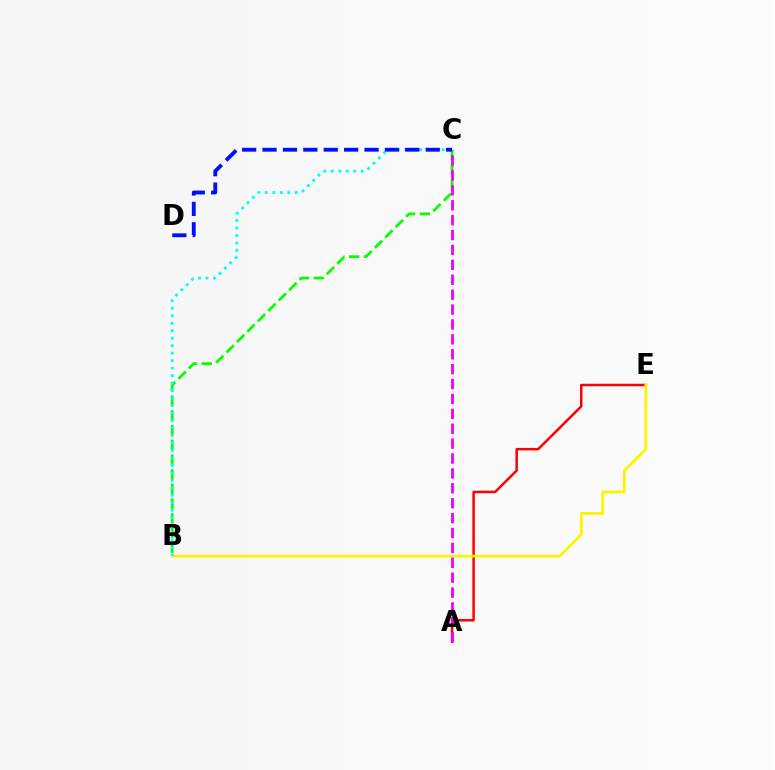{('A', 'E'): [{'color': '#ff0000', 'line_style': 'solid', 'thickness': 1.79}], ('B', 'C'): [{'color': '#08ff00', 'line_style': 'dashed', 'thickness': 2.0}, {'color': '#00fff6', 'line_style': 'dotted', 'thickness': 2.03}], ('B', 'E'): [{'color': '#fcf500', 'line_style': 'solid', 'thickness': 1.99}], ('A', 'C'): [{'color': '#ee00ff', 'line_style': 'dashed', 'thickness': 2.02}], ('C', 'D'): [{'color': '#0010ff', 'line_style': 'dashed', 'thickness': 2.77}]}